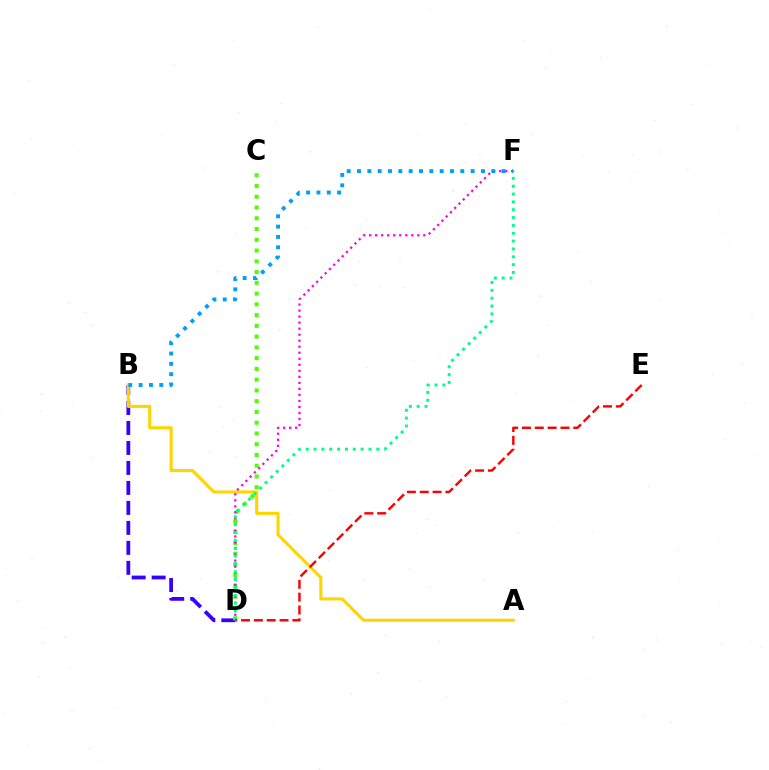{('B', 'D'): [{'color': '#3700ff', 'line_style': 'dashed', 'thickness': 2.71}], ('C', 'D'): [{'color': '#4fff00', 'line_style': 'dotted', 'thickness': 2.92}], ('A', 'B'): [{'color': '#ffd500', 'line_style': 'solid', 'thickness': 2.23}], ('D', 'F'): [{'color': '#ff00ed', 'line_style': 'dotted', 'thickness': 1.64}, {'color': '#00ff86', 'line_style': 'dotted', 'thickness': 2.13}], ('B', 'F'): [{'color': '#009eff', 'line_style': 'dotted', 'thickness': 2.81}], ('D', 'E'): [{'color': '#ff0000', 'line_style': 'dashed', 'thickness': 1.75}]}